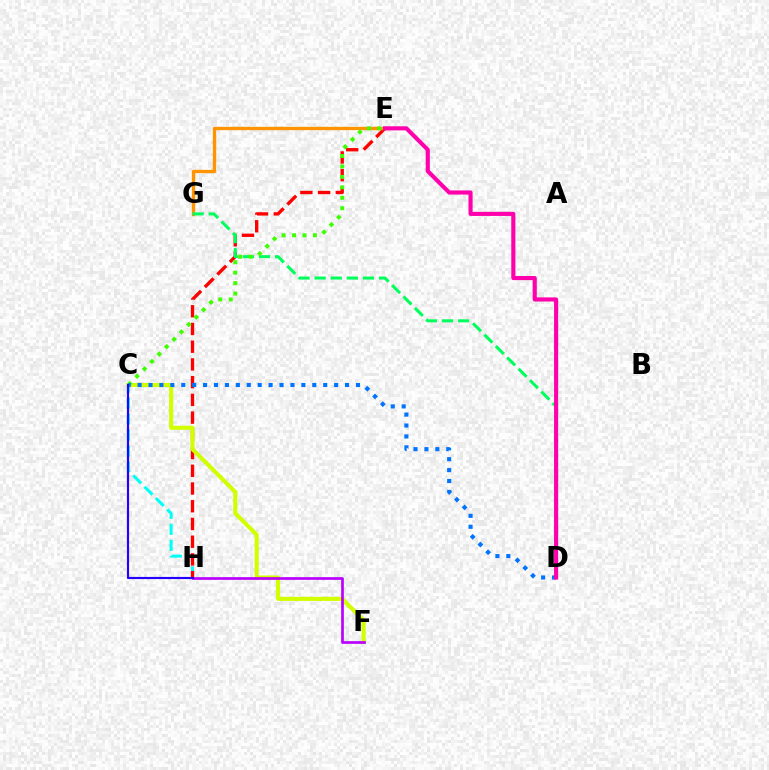{('C', 'H'): [{'color': '#00fff6', 'line_style': 'dashed', 'thickness': 2.17}, {'color': '#2500ff', 'line_style': 'solid', 'thickness': 1.55}], ('E', 'H'): [{'color': '#ff0000', 'line_style': 'dashed', 'thickness': 2.41}], ('E', 'G'): [{'color': '#ff9400', 'line_style': 'solid', 'thickness': 2.4}], ('C', 'F'): [{'color': '#d1ff00', 'line_style': 'solid', 'thickness': 2.94}], ('D', 'G'): [{'color': '#00ff5c', 'line_style': 'dashed', 'thickness': 2.19}], ('F', 'H'): [{'color': '#b900ff', 'line_style': 'solid', 'thickness': 1.94}], ('C', 'E'): [{'color': '#3dff00', 'line_style': 'dotted', 'thickness': 2.84}], ('C', 'D'): [{'color': '#0074ff', 'line_style': 'dotted', 'thickness': 2.97}], ('D', 'E'): [{'color': '#ff00ac', 'line_style': 'solid', 'thickness': 2.96}]}